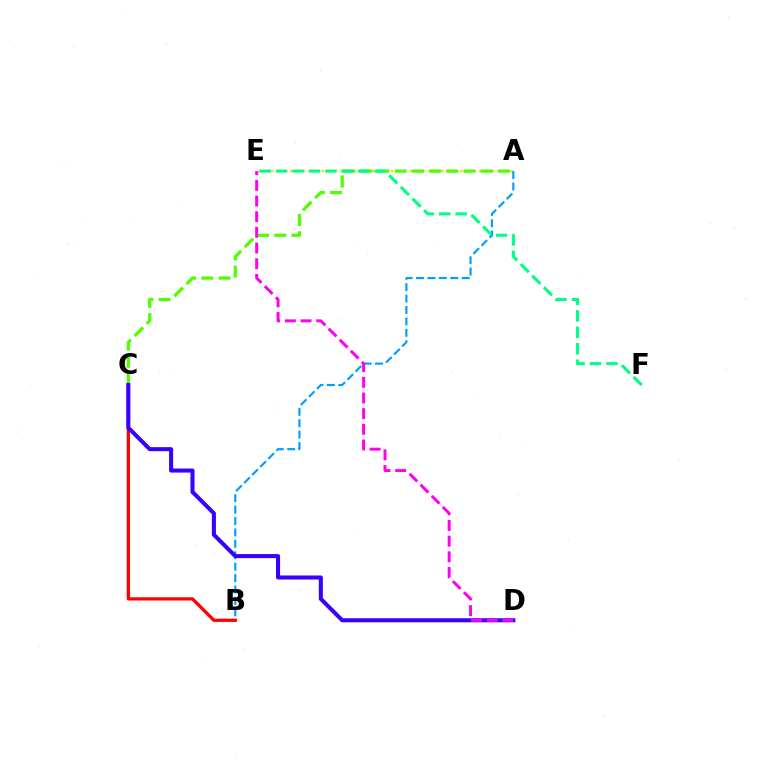{('A', 'E'): [{'color': '#ffd500', 'line_style': 'dotted', 'thickness': 1.71}], ('A', 'B'): [{'color': '#009eff', 'line_style': 'dashed', 'thickness': 1.55}], ('B', 'C'): [{'color': '#ff0000', 'line_style': 'solid', 'thickness': 2.34}], ('A', 'C'): [{'color': '#4fff00', 'line_style': 'dashed', 'thickness': 2.34}], ('C', 'D'): [{'color': '#3700ff', 'line_style': 'solid', 'thickness': 2.92}], ('D', 'E'): [{'color': '#ff00ed', 'line_style': 'dashed', 'thickness': 2.13}], ('E', 'F'): [{'color': '#00ff86', 'line_style': 'dashed', 'thickness': 2.23}]}